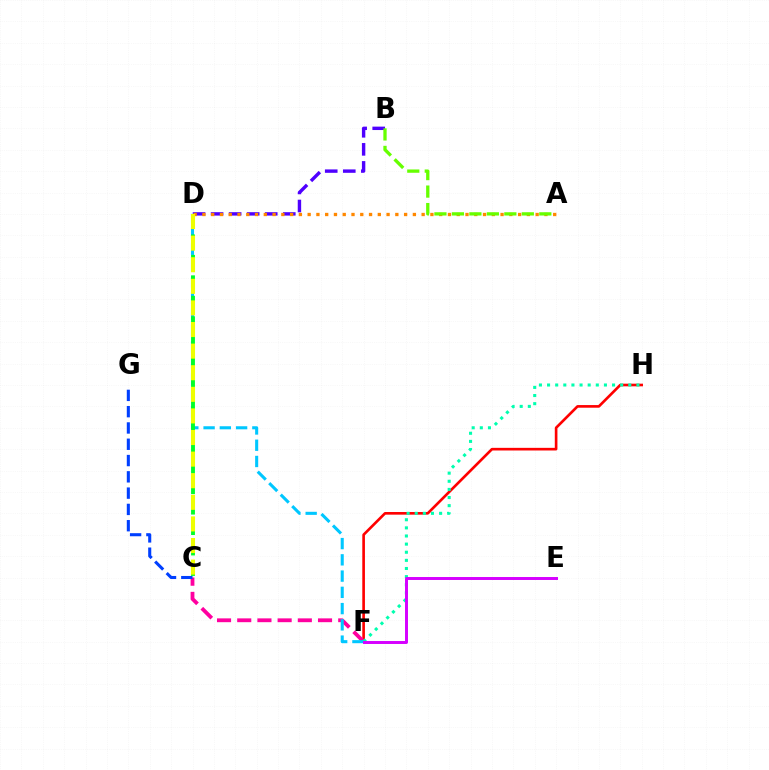{('B', 'D'): [{'color': '#4f00ff', 'line_style': 'dashed', 'thickness': 2.45}], ('F', 'H'): [{'color': '#ff0000', 'line_style': 'solid', 'thickness': 1.91}, {'color': '#00ffaf', 'line_style': 'dotted', 'thickness': 2.21}], ('C', 'F'): [{'color': '#ff00a0', 'line_style': 'dashed', 'thickness': 2.74}], ('A', 'D'): [{'color': '#ff8800', 'line_style': 'dotted', 'thickness': 2.38}], ('D', 'F'): [{'color': '#00c7ff', 'line_style': 'dashed', 'thickness': 2.21}], ('C', 'G'): [{'color': '#003fff', 'line_style': 'dashed', 'thickness': 2.21}], ('A', 'B'): [{'color': '#66ff00', 'line_style': 'dashed', 'thickness': 2.37}], ('C', 'D'): [{'color': '#00ff27', 'line_style': 'dashed', 'thickness': 2.78}, {'color': '#eeff00', 'line_style': 'dashed', 'thickness': 2.93}], ('E', 'F'): [{'color': '#d600ff', 'line_style': 'solid', 'thickness': 2.13}]}